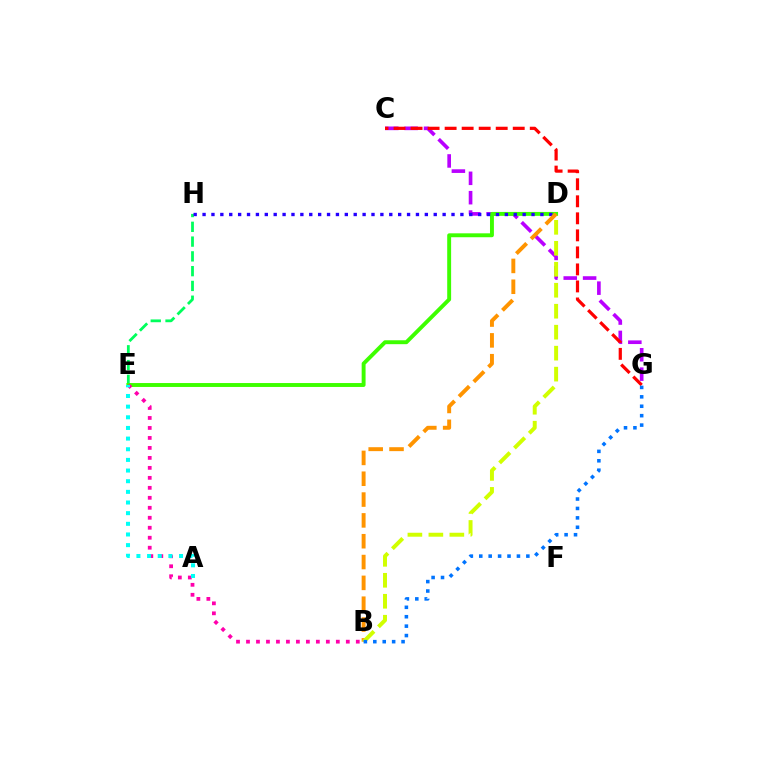{('E', 'H'): [{'color': '#00ff5c', 'line_style': 'dashed', 'thickness': 2.01}], ('C', 'G'): [{'color': '#b900ff', 'line_style': 'dashed', 'thickness': 2.63}, {'color': '#ff0000', 'line_style': 'dashed', 'thickness': 2.31}], ('D', 'E'): [{'color': '#3dff00', 'line_style': 'solid', 'thickness': 2.82}], ('D', 'H'): [{'color': '#2500ff', 'line_style': 'dotted', 'thickness': 2.42}], ('B', 'D'): [{'color': '#ff9400', 'line_style': 'dashed', 'thickness': 2.83}, {'color': '#d1ff00', 'line_style': 'dashed', 'thickness': 2.85}], ('B', 'E'): [{'color': '#ff00ac', 'line_style': 'dotted', 'thickness': 2.71}], ('A', 'E'): [{'color': '#00fff6', 'line_style': 'dotted', 'thickness': 2.89}], ('B', 'G'): [{'color': '#0074ff', 'line_style': 'dotted', 'thickness': 2.56}]}